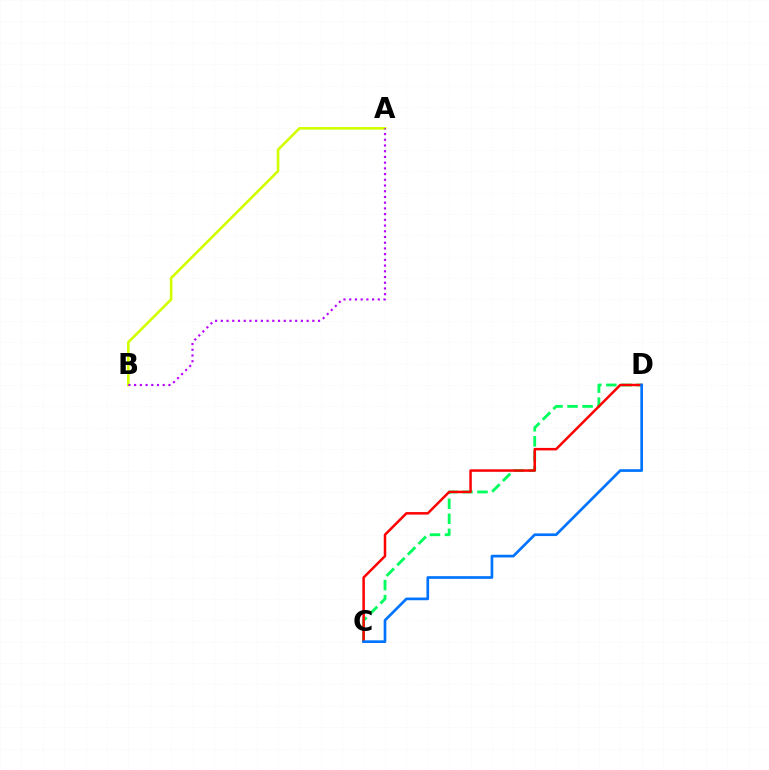{('C', 'D'): [{'color': '#00ff5c', 'line_style': 'dashed', 'thickness': 2.04}, {'color': '#ff0000', 'line_style': 'solid', 'thickness': 1.8}, {'color': '#0074ff', 'line_style': 'solid', 'thickness': 1.93}], ('A', 'B'): [{'color': '#d1ff00', 'line_style': 'solid', 'thickness': 1.9}, {'color': '#b900ff', 'line_style': 'dotted', 'thickness': 1.55}]}